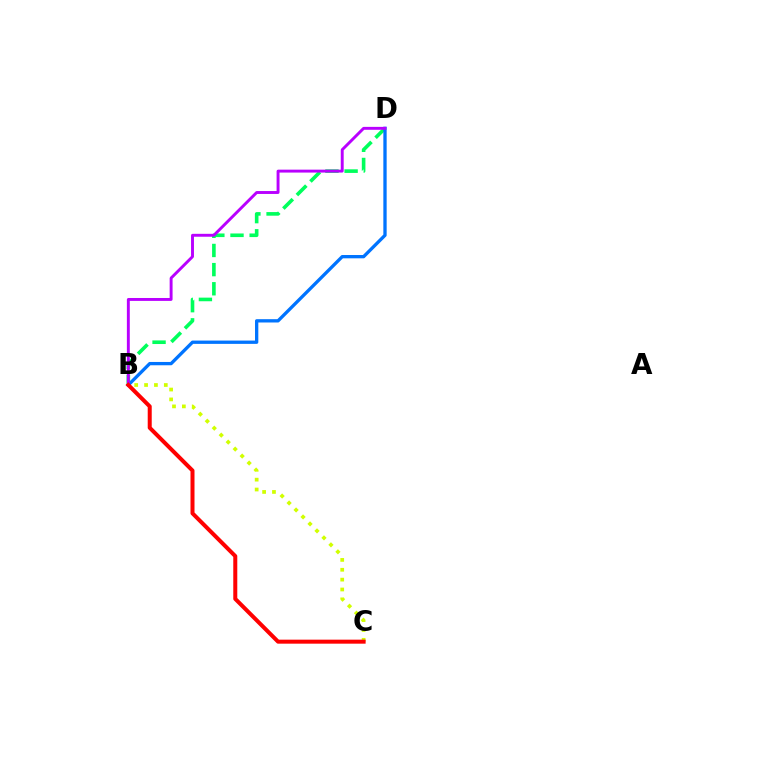{('B', 'C'): [{'color': '#d1ff00', 'line_style': 'dotted', 'thickness': 2.68}, {'color': '#ff0000', 'line_style': 'solid', 'thickness': 2.89}], ('B', 'D'): [{'color': '#00ff5c', 'line_style': 'dashed', 'thickness': 2.6}, {'color': '#0074ff', 'line_style': 'solid', 'thickness': 2.38}, {'color': '#b900ff', 'line_style': 'solid', 'thickness': 2.1}]}